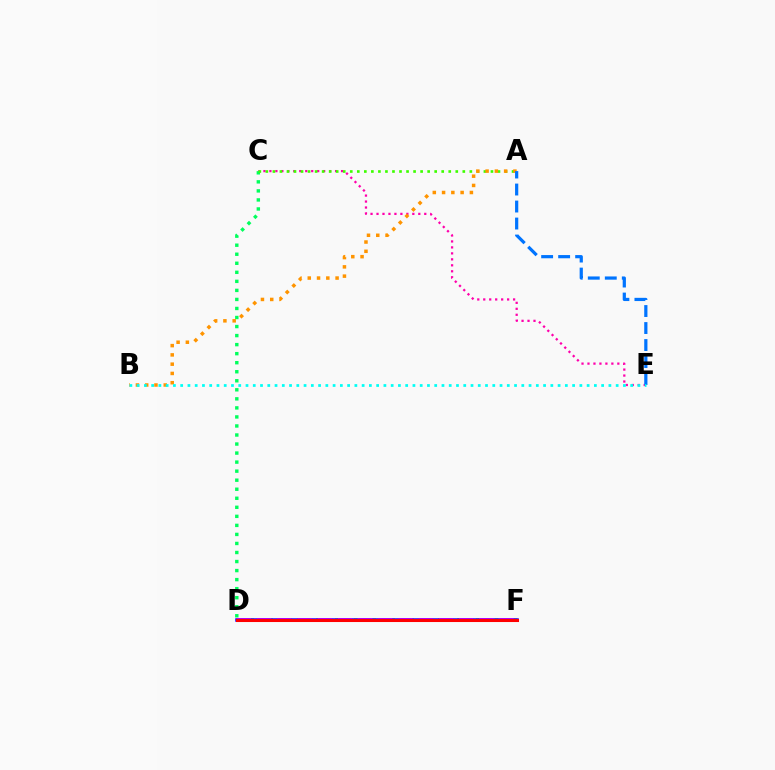{('C', 'E'): [{'color': '#ff00ac', 'line_style': 'dotted', 'thickness': 1.62}], ('C', 'D'): [{'color': '#00ff5c', 'line_style': 'dotted', 'thickness': 2.46}], ('A', 'C'): [{'color': '#3dff00', 'line_style': 'dotted', 'thickness': 1.91}], ('D', 'F'): [{'color': '#d1ff00', 'line_style': 'dotted', 'thickness': 2.55}, {'color': '#2500ff', 'line_style': 'solid', 'thickness': 2.52}, {'color': '#b900ff', 'line_style': 'dashed', 'thickness': 2.74}, {'color': '#ff0000', 'line_style': 'solid', 'thickness': 2.2}], ('A', 'B'): [{'color': '#ff9400', 'line_style': 'dotted', 'thickness': 2.52}], ('A', 'E'): [{'color': '#0074ff', 'line_style': 'dashed', 'thickness': 2.31}], ('B', 'E'): [{'color': '#00fff6', 'line_style': 'dotted', 'thickness': 1.97}]}